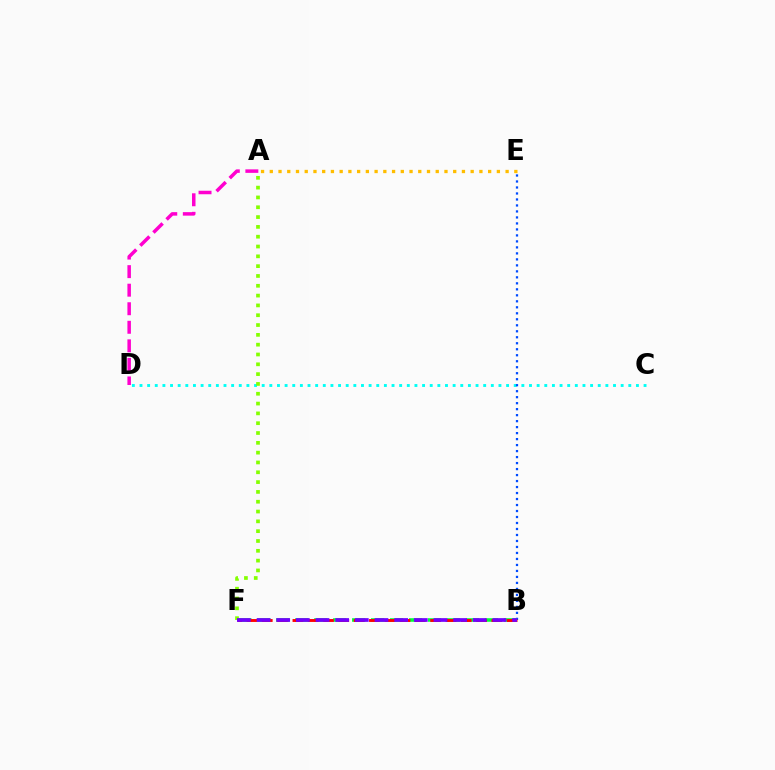{('C', 'D'): [{'color': '#00fff6', 'line_style': 'dotted', 'thickness': 2.08}], ('A', 'D'): [{'color': '#ff00cf', 'line_style': 'dashed', 'thickness': 2.52}], ('A', 'E'): [{'color': '#ffbd00', 'line_style': 'dotted', 'thickness': 2.37}], ('A', 'F'): [{'color': '#84ff00', 'line_style': 'dotted', 'thickness': 2.67}], ('B', 'E'): [{'color': '#004bff', 'line_style': 'dotted', 'thickness': 1.63}], ('B', 'F'): [{'color': '#00ff39', 'line_style': 'dashed', 'thickness': 2.58}, {'color': '#ff0000', 'line_style': 'dashed', 'thickness': 2.08}, {'color': '#7200ff', 'line_style': 'dashed', 'thickness': 2.67}]}